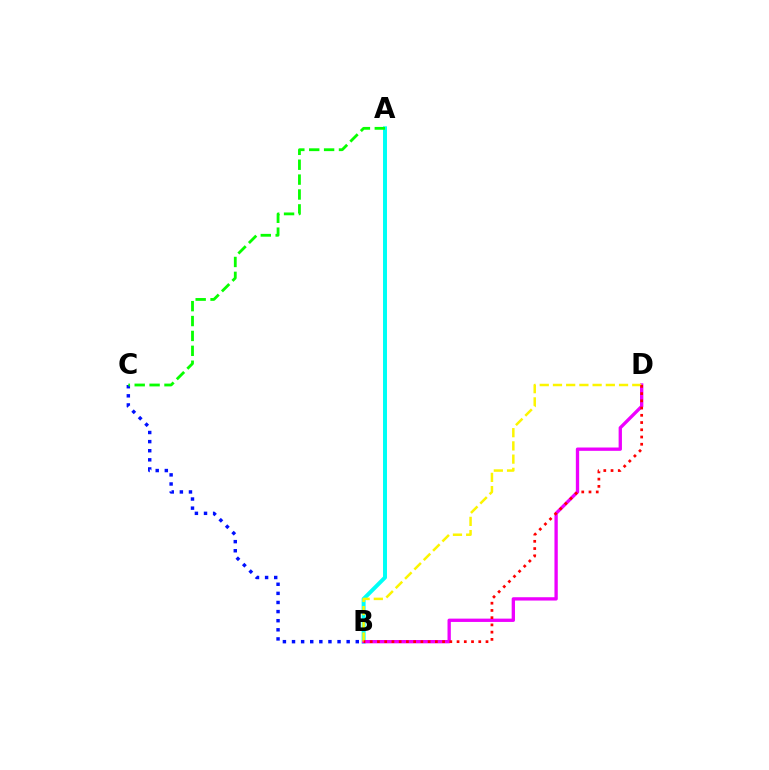{('A', 'B'): [{'color': '#00fff6', 'line_style': 'solid', 'thickness': 2.85}], ('B', 'D'): [{'color': '#ee00ff', 'line_style': 'solid', 'thickness': 2.39}, {'color': '#fcf500', 'line_style': 'dashed', 'thickness': 1.8}, {'color': '#ff0000', 'line_style': 'dotted', 'thickness': 1.97}], ('B', 'C'): [{'color': '#0010ff', 'line_style': 'dotted', 'thickness': 2.47}], ('A', 'C'): [{'color': '#08ff00', 'line_style': 'dashed', 'thickness': 2.02}]}